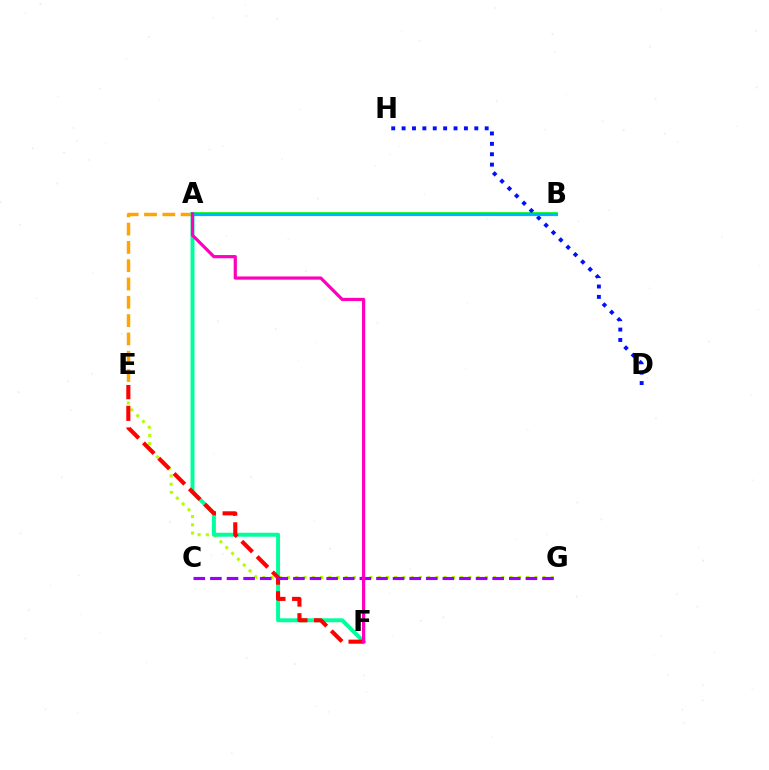{('A', 'B'): [{'color': '#08ff00', 'line_style': 'solid', 'thickness': 2.66}, {'color': '#00b5ff', 'line_style': 'solid', 'thickness': 2.29}], ('E', 'G'): [{'color': '#b3ff00', 'line_style': 'dotted', 'thickness': 2.24}], ('A', 'E'): [{'color': '#ffa500', 'line_style': 'dashed', 'thickness': 2.49}], ('A', 'F'): [{'color': '#00ff9d', 'line_style': 'solid', 'thickness': 2.84}, {'color': '#ff00bd', 'line_style': 'solid', 'thickness': 2.31}], ('D', 'H'): [{'color': '#0010ff', 'line_style': 'dotted', 'thickness': 2.82}], ('E', 'F'): [{'color': '#ff0000', 'line_style': 'dashed', 'thickness': 2.94}], ('C', 'G'): [{'color': '#9b00ff', 'line_style': 'dashed', 'thickness': 2.26}]}